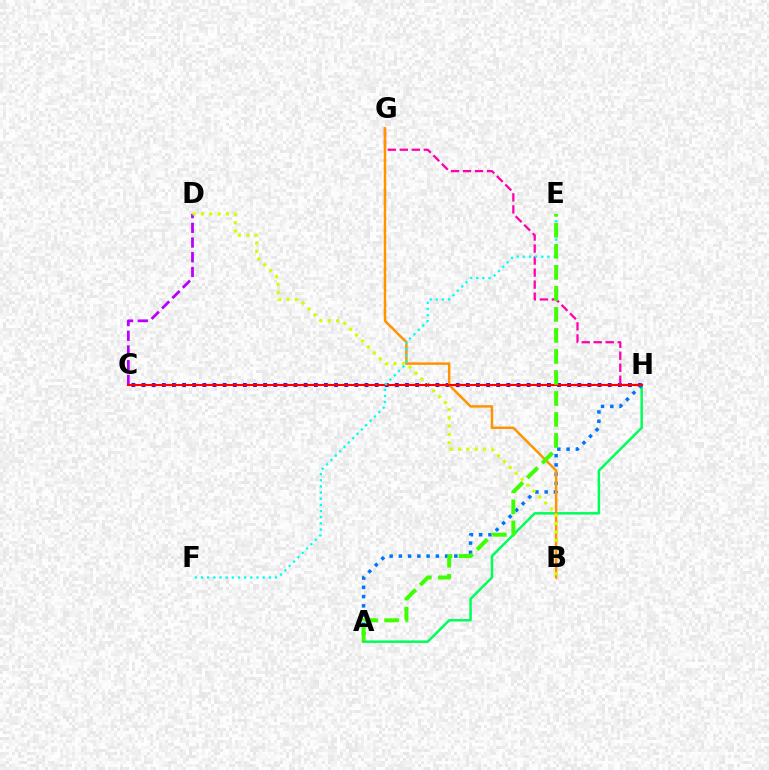{('C', 'H'): [{'color': '#2500ff', 'line_style': 'dotted', 'thickness': 2.75}, {'color': '#ff0000', 'line_style': 'solid', 'thickness': 1.51}], ('G', 'H'): [{'color': '#ff00ac', 'line_style': 'dashed', 'thickness': 1.63}], ('C', 'D'): [{'color': '#b900ff', 'line_style': 'dashed', 'thickness': 2.0}], ('A', 'H'): [{'color': '#00ff5c', 'line_style': 'solid', 'thickness': 1.8}, {'color': '#0074ff', 'line_style': 'dotted', 'thickness': 2.51}], ('B', 'G'): [{'color': '#ff9400', 'line_style': 'solid', 'thickness': 1.78}], ('B', 'D'): [{'color': '#d1ff00', 'line_style': 'dotted', 'thickness': 2.27}], ('E', 'F'): [{'color': '#00fff6', 'line_style': 'dotted', 'thickness': 1.67}], ('A', 'E'): [{'color': '#3dff00', 'line_style': 'dashed', 'thickness': 2.85}]}